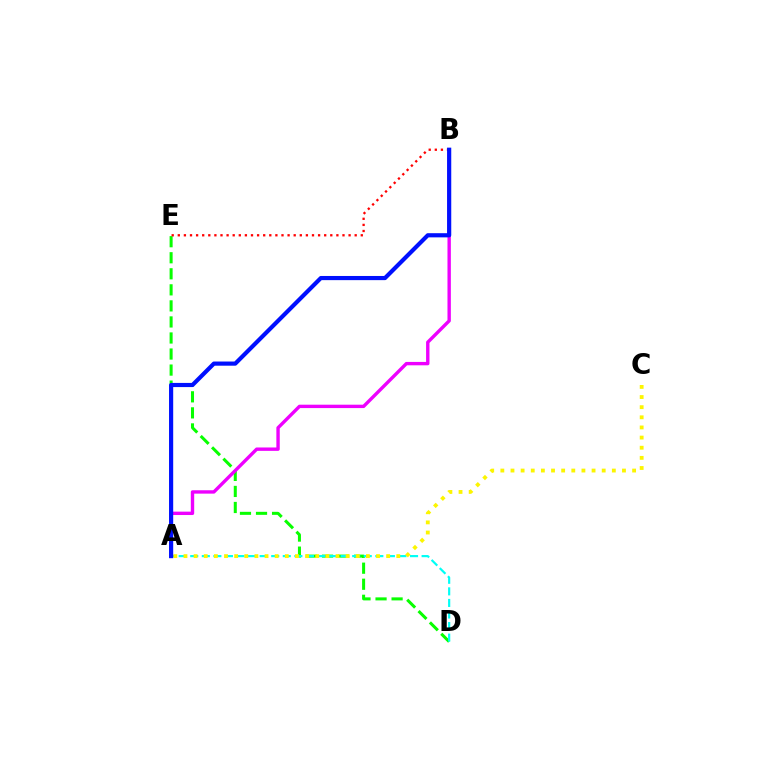{('D', 'E'): [{'color': '#08ff00', 'line_style': 'dashed', 'thickness': 2.18}], ('A', 'B'): [{'color': '#ee00ff', 'line_style': 'solid', 'thickness': 2.44}, {'color': '#0010ff', 'line_style': 'solid', 'thickness': 3.0}], ('B', 'E'): [{'color': '#ff0000', 'line_style': 'dotted', 'thickness': 1.66}], ('A', 'D'): [{'color': '#00fff6', 'line_style': 'dashed', 'thickness': 1.57}], ('A', 'C'): [{'color': '#fcf500', 'line_style': 'dotted', 'thickness': 2.75}]}